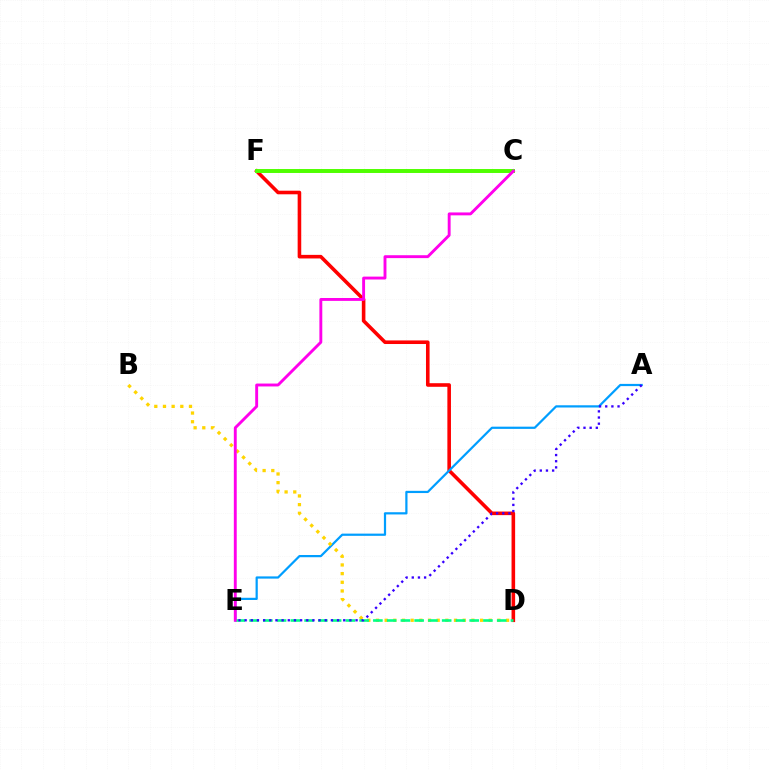{('D', 'F'): [{'color': '#ff0000', 'line_style': 'solid', 'thickness': 2.59}], ('A', 'E'): [{'color': '#009eff', 'line_style': 'solid', 'thickness': 1.6}, {'color': '#3700ff', 'line_style': 'dotted', 'thickness': 1.67}], ('B', 'D'): [{'color': '#ffd500', 'line_style': 'dotted', 'thickness': 2.36}], ('D', 'E'): [{'color': '#00ff86', 'line_style': 'dashed', 'thickness': 1.87}], ('C', 'F'): [{'color': '#4fff00', 'line_style': 'solid', 'thickness': 2.84}], ('C', 'E'): [{'color': '#ff00ed', 'line_style': 'solid', 'thickness': 2.08}]}